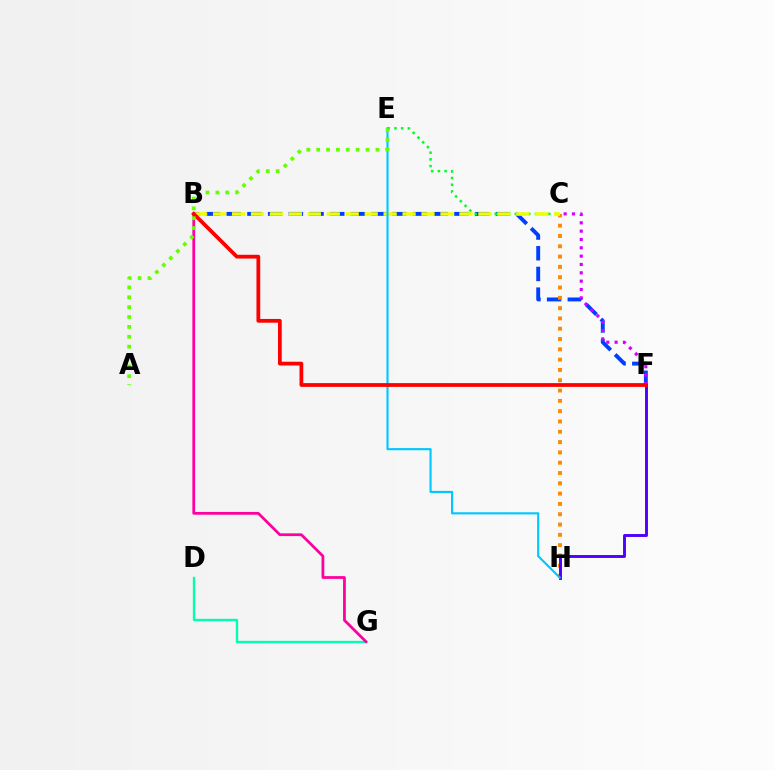{('D', 'G'): [{'color': '#00ffaf', 'line_style': 'solid', 'thickness': 1.7}], ('B', 'F'): [{'color': '#003fff', 'line_style': 'dashed', 'thickness': 2.81}, {'color': '#ff0000', 'line_style': 'solid', 'thickness': 2.71}], ('C', 'H'): [{'color': '#ff8800', 'line_style': 'dotted', 'thickness': 2.8}], ('C', 'F'): [{'color': '#d600ff', 'line_style': 'dotted', 'thickness': 2.26}], ('C', 'E'): [{'color': '#00ff27', 'line_style': 'dotted', 'thickness': 1.82}], ('F', 'H'): [{'color': '#4f00ff', 'line_style': 'solid', 'thickness': 2.09}], ('B', 'C'): [{'color': '#eeff00', 'line_style': 'dashed', 'thickness': 2.57}], ('E', 'H'): [{'color': '#00c7ff', 'line_style': 'solid', 'thickness': 1.54}], ('B', 'G'): [{'color': '#ff00a0', 'line_style': 'solid', 'thickness': 1.99}], ('A', 'E'): [{'color': '#66ff00', 'line_style': 'dotted', 'thickness': 2.68}]}